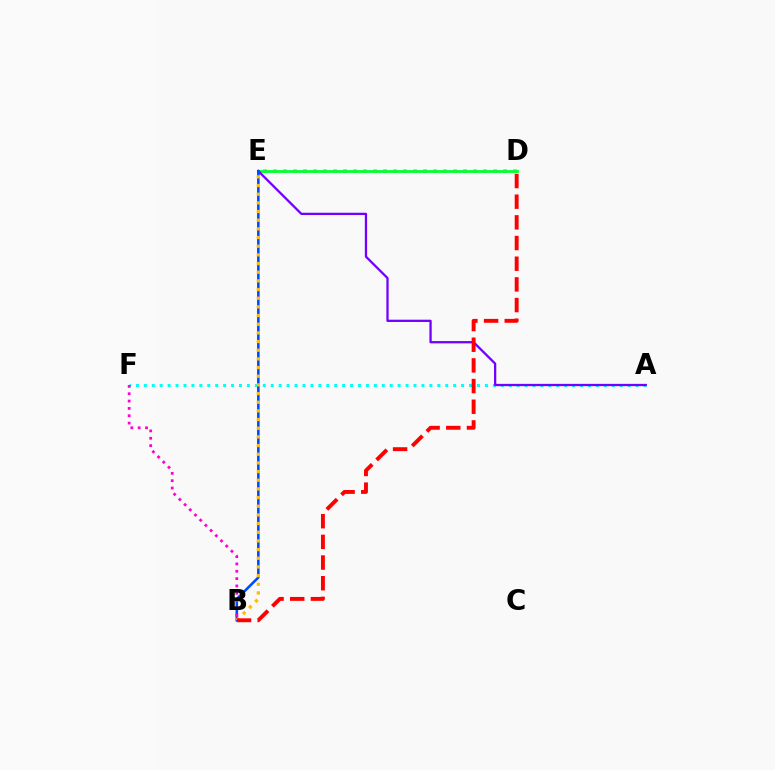{('D', 'E'): [{'color': '#84ff00', 'line_style': 'dotted', 'thickness': 2.72}, {'color': '#00ff39', 'line_style': 'solid', 'thickness': 2.02}], ('A', 'F'): [{'color': '#00fff6', 'line_style': 'dotted', 'thickness': 2.15}], ('A', 'E'): [{'color': '#7200ff', 'line_style': 'solid', 'thickness': 1.65}], ('B', 'E'): [{'color': '#004bff', 'line_style': 'solid', 'thickness': 1.87}, {'color': '#ffbd00', 'line_style': 'dotted', 'thickness': 2.36}], ('B', 'F'): [{'color': '#ff00cf', 'line_style': 'dotted', 'thickness': 1.99}], ('B', 'D'): [{'color': '#ff0000', 'line_style': 'dashed', 'thickness': 2.81}]}